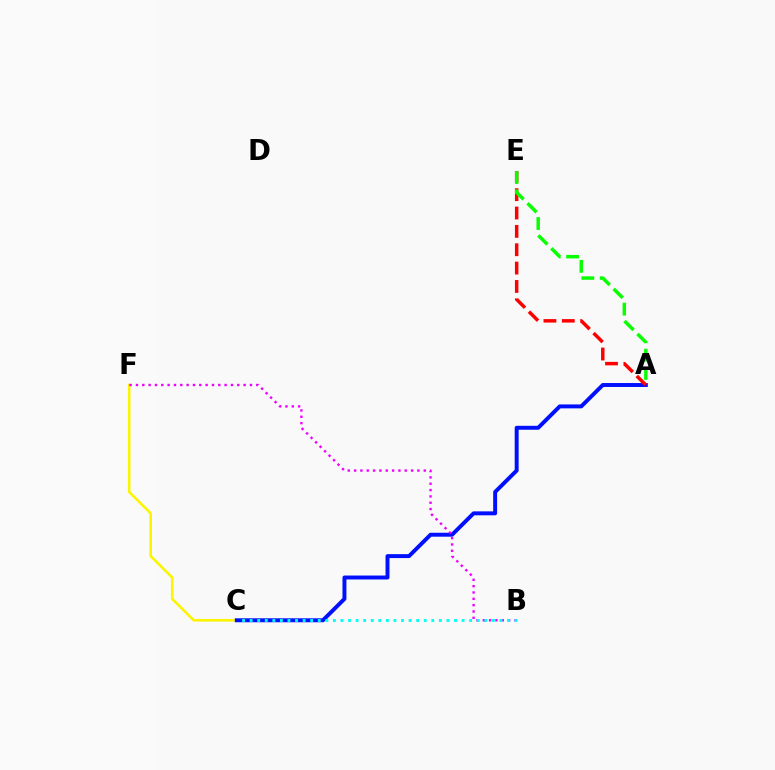{('C', 'F'): [{'color': '#fcf500', 'line_style': 'solid', 'thickness': 1.87}], ('A', 'C'): [{'color': '#0010ff', 'line_style': 'solid', 'thickness': 2.84}], ('A', 'E'): [{'color': '#ff0000', 'line_style': 'dashed', 'thickness': 2.49}, {'color': '#08ff00', 'line_style': 'dashed', 'thickness': 2.49}], ('B', 'F'): [{'color': '#ee00ff', 'line_style': 'dotted', 'thickness': 1.72}], ('B', 'C'): [{'color': '#00fff6', 'line_style': 'dotted', 'thickness': 2.06}]}